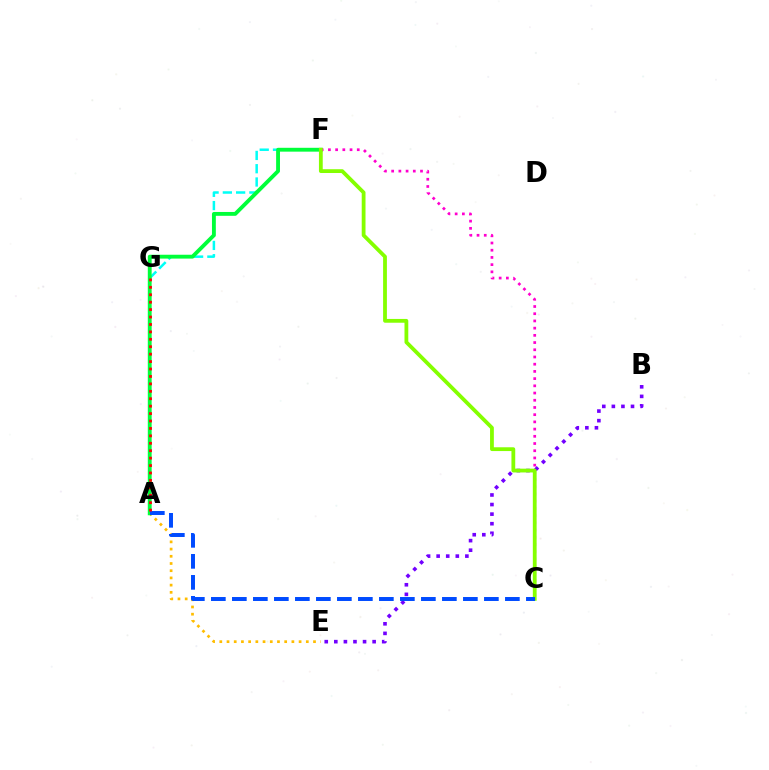{('A', 'E'): [{'color': '#ffbd00', 'line_style': 'dotted', 'thickness': 1.96}], ('B', 'E'): [{'color': '#7200ff', 'line_style': 'dotted', 'thickness': 2.6}], ('F', 'G'): [{'color': '#00fff6', 'line_style': 'dashed', 'thickness': 1.8}], ('A', 'F'): [{'color': '#00ff39', 'line_style': 'solid', 'thickness': 2.77}], ('C', 'F'): [{'color': '#ff00cf', 'line_style': 'dotted', 'thickness': 1.96}, {'color': '#84ff00', 'line_style': 'solid', 'thickness': 2.73}], ('A', 'C'): [{'color': '#004bff', 'line_style': 'dashed', 'thickness': 2.85}], ('A', 'G'): [{'color': '#ff0000', 'line_style': 'dotted', 'thickness': 2.02}]}